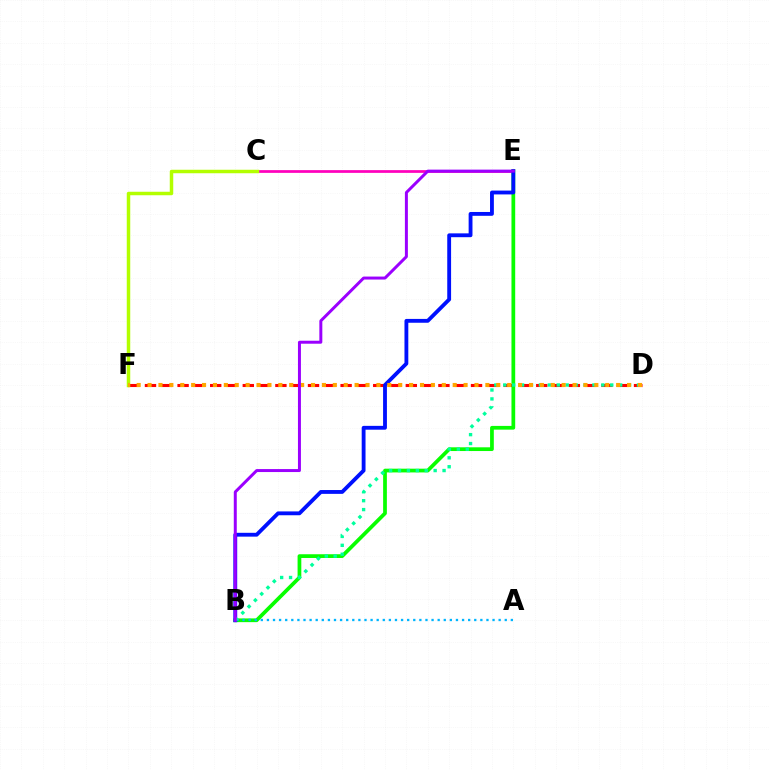{('D', 'F'): [{'color': '#ff0000', 'line_style': 'dashed', 'thickness': 2.21}, {'color': '#ffa500', 'line_style': 'dotted', 'thickness': 2.96}], ('B', 'E'): [{'color': '#08ff00', 'line_style': 'solid', 'thickness': 2.69}, {'color': '#0010ff', 'line_style': 'solid', 'thickness': 2.76}, {'color': '#9b00ff', 'line_style': 'solid', 'thickness': 2.15}], ('C', 'E'): [{'color': '#ff00bd', 'line_style': 'solid', 'thickness': 1.97}], ('A', 'B'): [{'color': '#00b5ff', 'line_style': 'dotted', 'thickness': 1.66}], ('C', 'F'): [{'color': '#b3ff00', 'line_style': 'solid', 'thickness': 2.51}], ('B', 'D'): [{'color': '#00ff9d', 'line_style': 'dotted', 'thickness': 2.42}]}